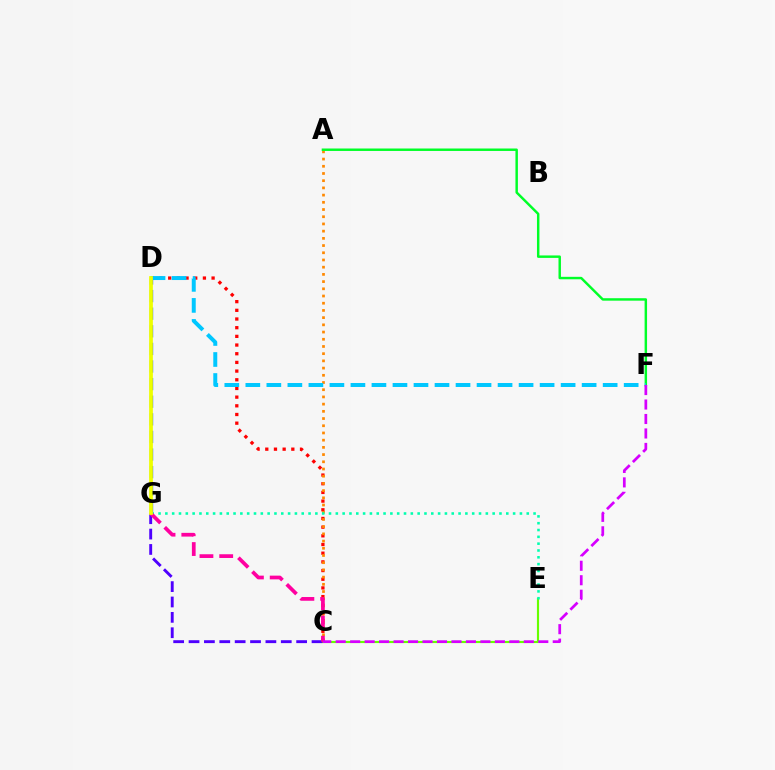{('C', 'E'): [{'color': '#66ff00', 'line_style': 'solid', 'thickness': 1.55}], ('C', 'D'): [{'color': '#ff0000', 'line_style': 'dotted', 'thickness': 2.36}], ('A', 'C'): [{'color': '#ff8800', 'line_style': 'dotted', 'thickness': 1.96}], ('D', 'G'): [{'color': '#003fff', 'line_style': 'dashed', 'thickness': 2.39}, {'color': '#eeff00', 'line_style': 'solid', 'thickness': 2.7}], ('C', 'G'): [{'color': '#4f00ff', 'line_style': 'dashed', 'thickness': 2.09}, {'color': '#ff00a0', 'line_style': 'dashed', 'thickness': 2.68}], ('A', 'F'): [{'color': '#00ff27', 'line_style': 'solid', 'thickness': 1.77}], ('E', 'G'): [{'color': '#00ffaf', 'line_style': 'dotted', 'thickness': 1.85}], ('D', 'F'): [{'color': '#00c7ff', 'line_style': 'dashed', 'thickness': 2.86}], ('C', 'F'): [{'color': '#d600ff', 'line_style': 'dashed', 'thickness': 1.97}]}